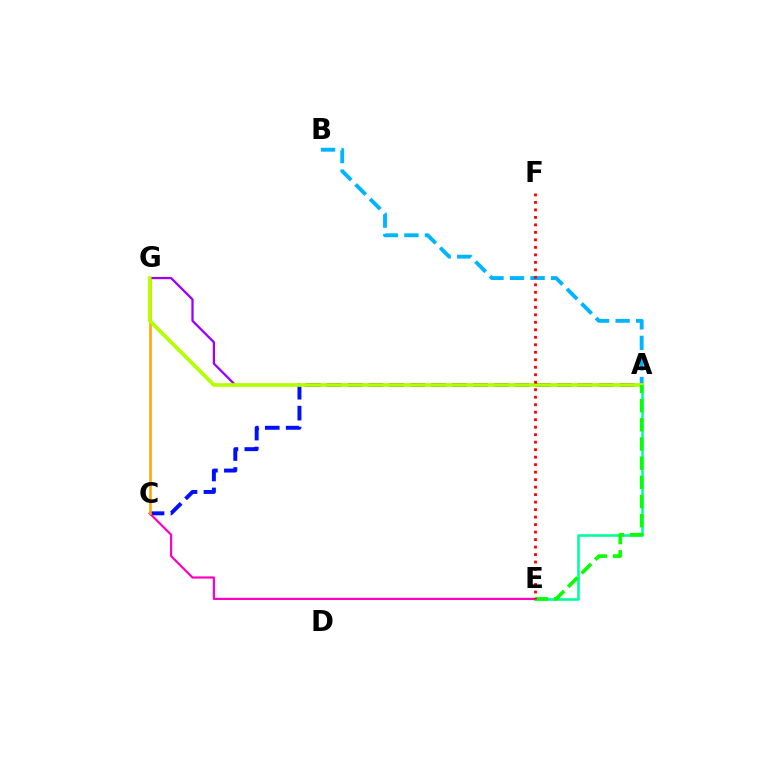{('A', 'C'): [{'color': '#0010ff', 'line_style': 'dashed', 'thickness': 2.84}], ('A', 'E'): [{'color': '#00ff9d', 'line_style': 'solid', 'thickness': 1.86}, {'color': '#08ff00', 'line_style': 'dashed', 'thickness': 2.6}], ('C', 'E'): [{'color': '#ff00bd', 'line_style': 'solid', 'thickness': 1.57}], ('C', 'G'): [{'color': '#ffa500', 'line_style': 'solid', 'thickness': 1.83}], ('A', 'G'): [{'color': '#9b00ff', 'line_style': 'solid', 'thickness': 1.64}, {'color': '#b3ff00', 'line_style': 'solid', 'thickness': 2.66}], ('A', 'B'): [{'color': '#00b5ff', 'line_style': 'dashed', 'thickness': 2.79}], ('E', 'F'): [{'color': '#ff0000', 'line_style': 'dotted', 'thickness': 2.04}]}